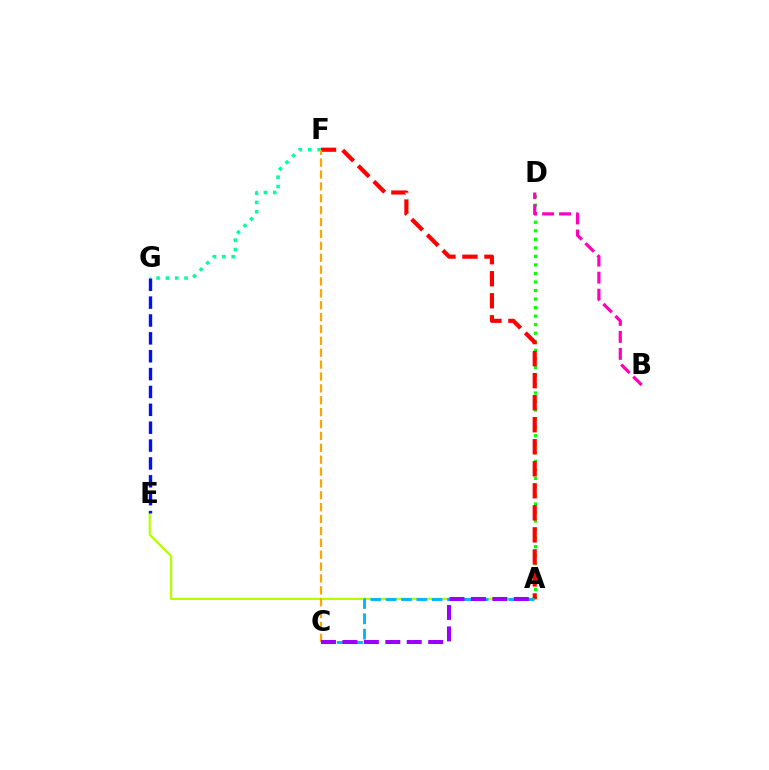{('A', 'E'): [{'color': '#b3ff00', 'line_style': 'solid', 'thickness': 1.57}], ('A', 'D'): [{'color': '#08ff00', 'line_style': 'dotted', 'thickness': 2.32}], ('A', 'F'): [{'color': '#ff0000', 'line_style': 'dashed', 'thickness': 2.99}], ('A', 'C'): [{'color': '#00b5ff', 'line_style': 'dashed', 'thickness': 2.08}, {'color': '#9b00ff', 'line_style': 'dashed', 'thickness': 2.91}], ('B', 'D'): [{'color': '#ff00bd', 'line_style': 'dashed', 'thickness': 2.31}], ('F', 'G'): [{'color': '#00ff9d', 'line_style': 'dotted', 'thickness': 2.53}], ('C', 'F'): [{'color': '#ffa500', 'line_style': 'dashed', 'thickness': 1.61}], ('E', 'G'): [{'color': '#0010ff', 'line_style': 'dashed', 'thickness': 2.43}]}